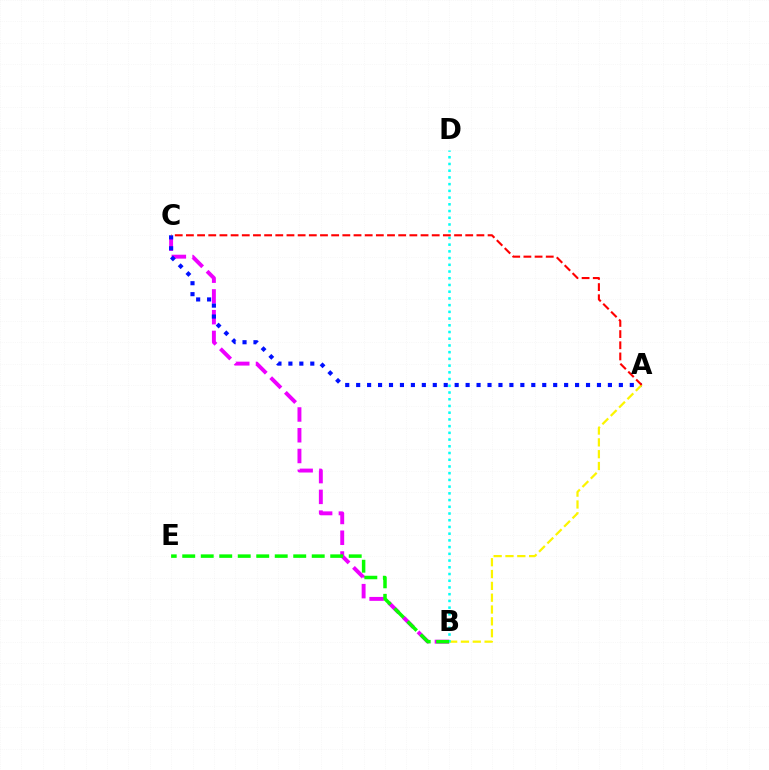{('B', 'C'): [{'color': '#ee00ff', 'line_style': 'dashed', 'thickness': 2.82}], ('A', 'C'): [{'color': '#0010ff', 'line_style': 'dotted', 'thickness': 2.97}, {'color': '#ff0000', 'line_style': 'dashed', 'thickness': 1.52}], ('A', 'B'): [{'color': '#fcf500', 'line_style': 'dashed', 'thickness': 1.61}], ('B', 'D'): [{'color': '#00fff6', 'line_style': 'dotted', 'thickness': 1.83}], ('B', 'E'): [{'color': '#08ff00', 'line_style': 'dashed', 'thickness': 2.51}]}